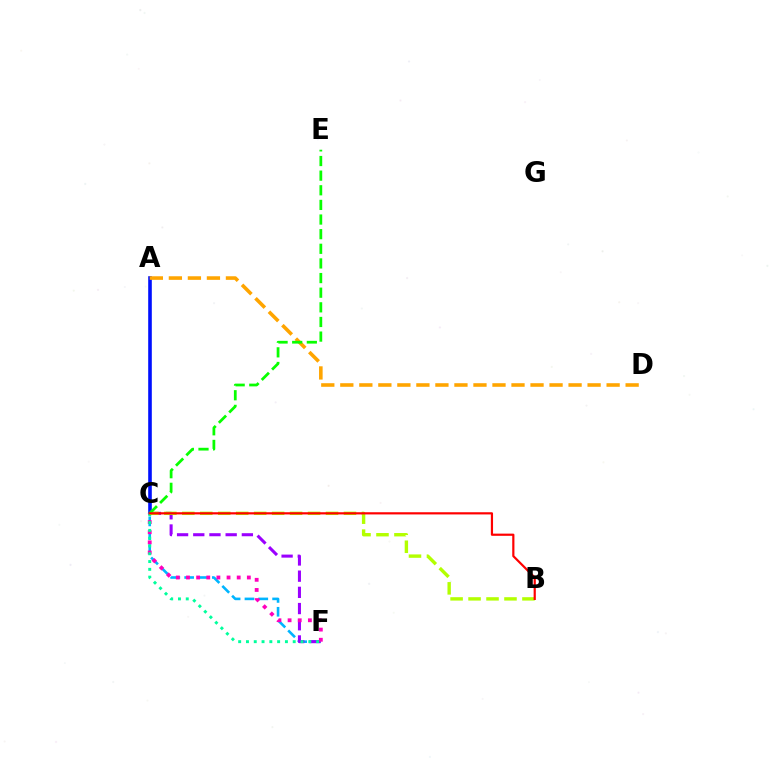{('A', 'C'): [{'color': '#0010ff', 'line_style': 'solid', 'thickness': 2.6}], ('C', 'F'): [{'color': '#00b5ff', 'line_style': 'dashed', 'thickness': 1.88}, {'color': '#9b00ff', 'line_style': 'dashed', 'thickness': 2.2}, {'color': '#ff00bd', 'line_style': 'dotted', 'thickness': 2.76}, {'color': '#00ff9d', 'line_style': 'dotted', 'thickness': 2.12}], ('A', 'D'): [{'color': '#ffa500', 'line_style': 'dashed', 'thickness': 2.58}], ('B', 'C'): [{'color': '#b3ff00', 'line_style': 'dashed', 'thickness': 2.44}, {'color': '#ff0000', 'line_style': 'solid', 'thickness': 1.58}], ('C', 'E'): [{'color': '#08ff00', 'line_style': 'dashed', 'thickness': 1.99}]}